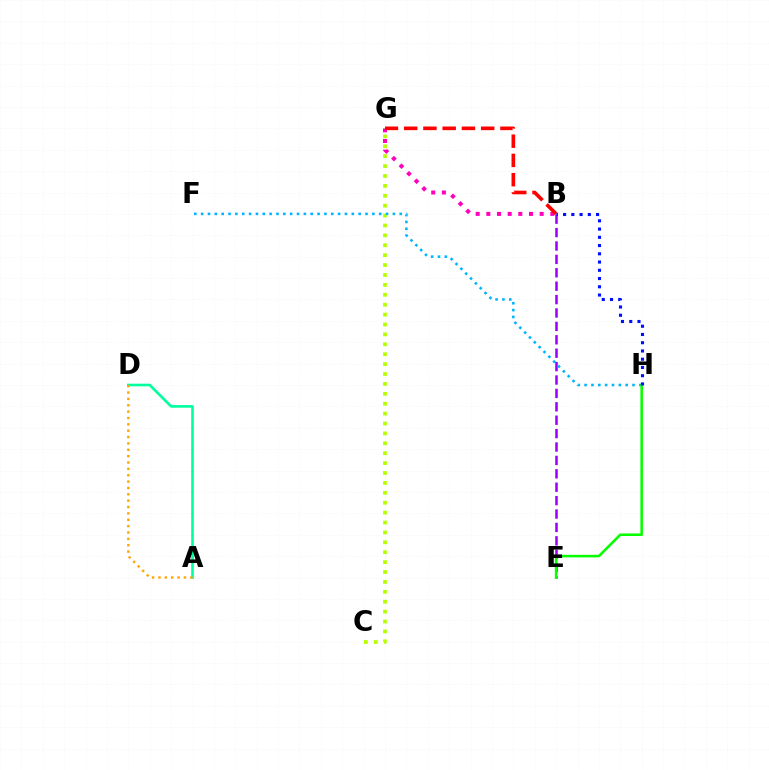{('B', 'G'): [{'color': '#ff00bd', 'line_style': 'dotted', 'thickness': 2.9}, {'color': '#ff0000', 'line_style': 'dashed', 'thickness': 2.61}], ('B', 'E'): [{'color': '#9b00ff', 'line_style': 'dashed', 'thickness': 1.82}], ('A', 'D'): [{'color': '#00ff9d', 'line_style': 'solid', 'thickness': 1.89}, {'color': '#ffa500', 'line_style': 'dotted', 'thickness': 1.73}], ('C', 'G'): [{'color': '#b3ff00', 'line_style': 'dotted', 'thickness': 2.69}], ('F', 'H'): [{'color': '#00b5ff', 'line_style': 'dotted', 'thickness': 1.86}], ('E', 'H'): [{'color': '#08ff00', 'line_style': 'solid', 'thickness': 1.85}], ('B', 'H'): [{'color': '#0010ff', 'line_style': 'dotted', 'thickness': 2.24}]}